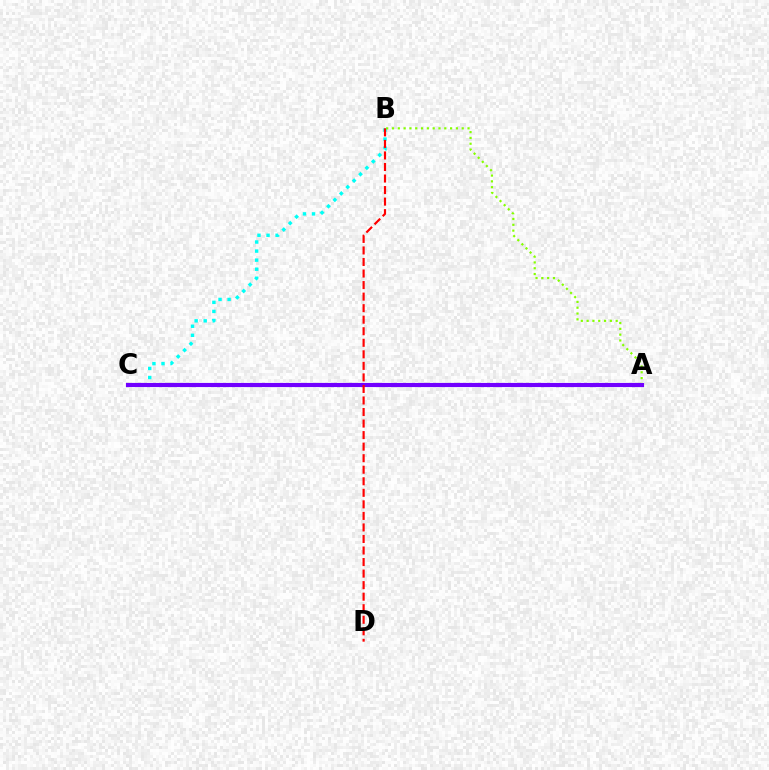{('B', 'C'): [{'color': '#00fff6', 'line_style': 'dotted', 'thickness': 2.46}], ('A', 'B'): [{'color': '#84ff00', 'line_style': 'dotted', 'thickness': 1.58}], ('A', 'C'): [{'color': '#7200ff', 'line_style': 'solid', 'thickness': 2.98}], ('B', 'D'): [{'color': '#ff0000', 'line_style': 'dashed', 'thickness': 1.57}]}